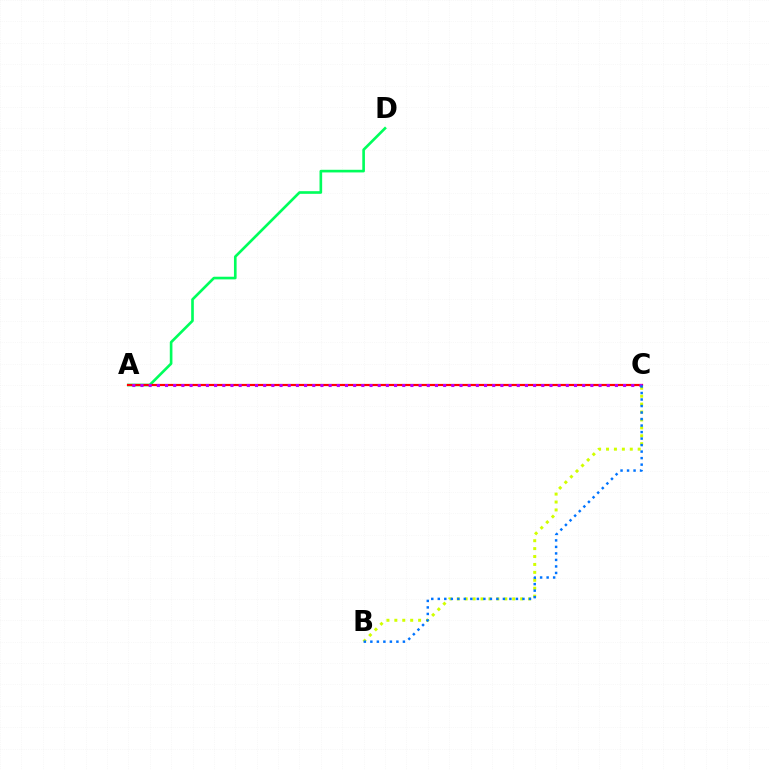{('B', 'C'): [{'color': '#d1ff00', 'line_style': 'dotted', 'thickness': 2.15}, {'color': '#0074ff', 'line_style': 'dotted', 'thickness': 1.77}], ('A', 'D'): [{'color': '#00ff5c', 'line_style': 'solid', 'thickness': 1.91}], ('A', 'C'): [{'color': '#ff0000', 'line_style': 'solid', 'thickness': 1.59}, {'color': '#b900ff', 'line_style': 'dotted', 'thickness': 2.22}]}